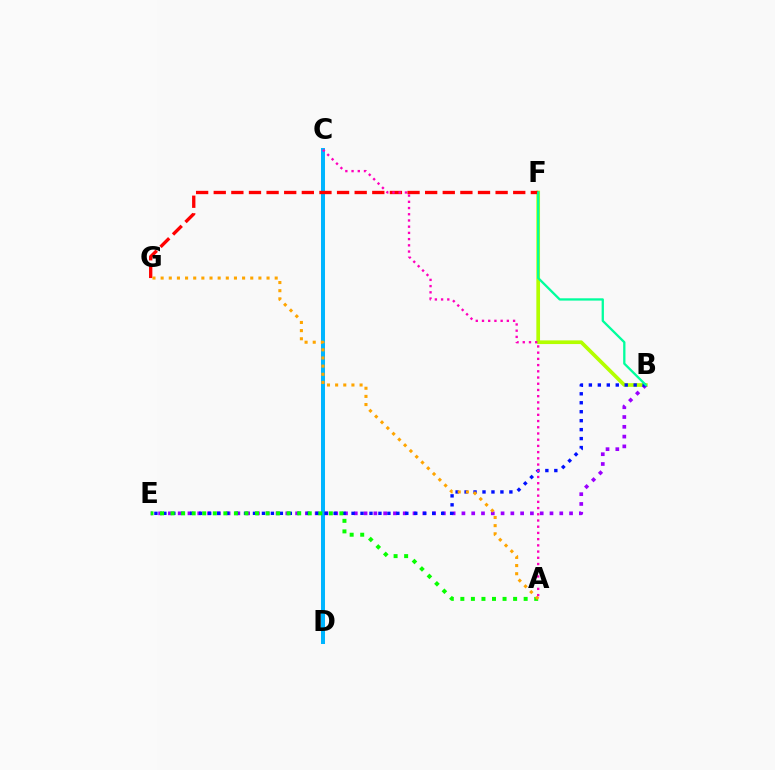{('B', 'F'): [{'color': '#b3ff00', 'line_style': 'solid', 'thickness': 2.65}, {'color': '#00ff9d', 'line_style': 'solid', 'thickness': 1.65}], ('C', 'D'): [{'color': '#00b5ff', 'line_style': 'solid', 'thickness': 2.89}], ('B', 'E'): [{'color': '#9b00ff', 'line_style': 'dotted', 'thickness': 2.66}, {'color': '#0010ff', 'line_style': 'dotted', 'thickness': 2.43}], ('A', 'E'): [{'color': '#08ff00', 'line_style': 'dotted', 'thickness': 2.87}], ('F', 'G'): [{'color': '#ff0000', 'line_style': 'dashed', 'thickness': 2.39}], ('A', 'G'): [{'color': '#ffa500', 'line_style': 'dotted', 'thickness': 2.21}], ('A', 'C'): [{'color': '#ff00bd', 'line_style': 'dotted', 'thickness': 1.69}]}